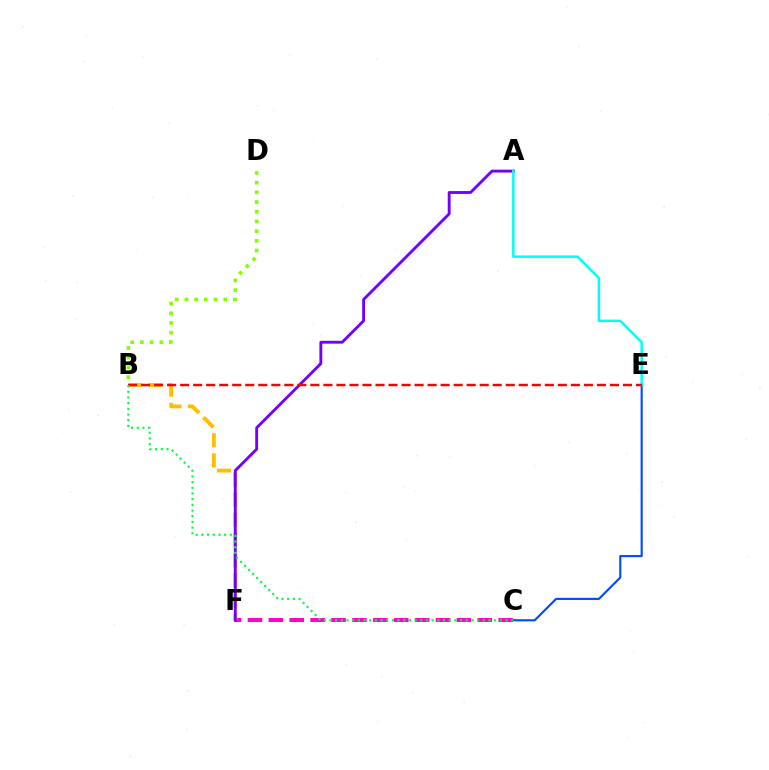{('C', 'F'): [{'color': '#ff00cf', 'line_style': 'dashed', 'thickness': 2.84}], ('B', 'D'): [{'color': '#84ff00', 'line_style': 'dotted', 'thickness': 2.63}], ('B', 'F'): [{'color': '#ffbd00', 'line_style': 'dashed', 'thickness': 2.74}], ('C', 'E'): [{'color': '#004bff', 'line_style': 'solid', 'thickness': 1.54}], ('A', 'F'): [{'color': '#7200ff', 'line_style': 'solid', 'thickness': 2.06}], ('A', 'E'): [{'color': '#00fff6', 'line_style': 'solid', 'thickness': 1.79}], ('B', 'E'): [{'color': '#ff0000', 'line_style': 'dashed', 'thickness': 1.77}], ('B', 'C'): [{'color': '#00ff39', 'line_style': 'dotted', 'thickness': 1.54}]}